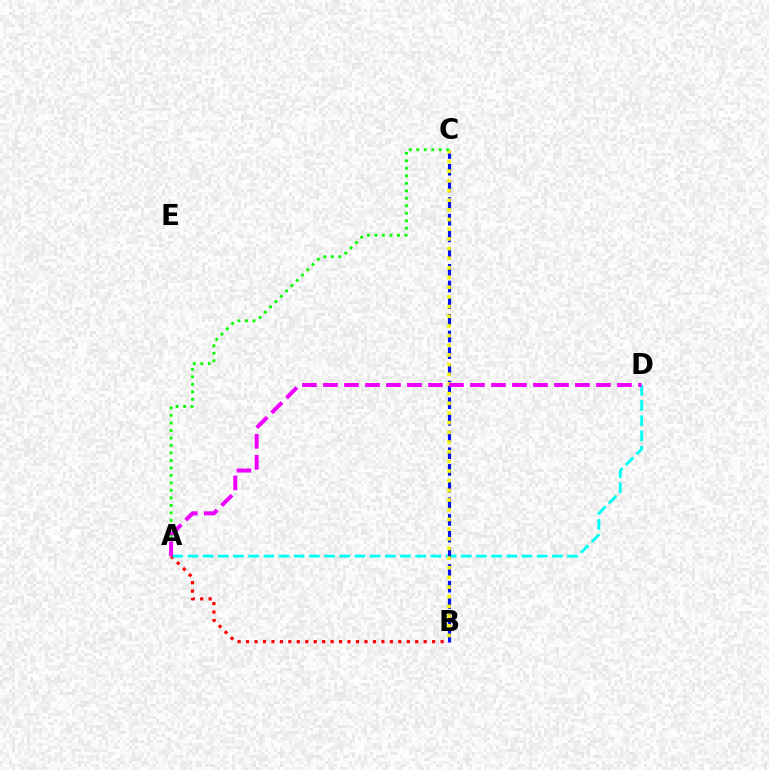{('A', 'B'): [{'color': '#ff0000', 'line_style': 'dotted', 'thickness': 2.3}], ('A', 'D'): [{'color': '#00fff6', 'line_style': 'dashed', 'thickness': 2.06}, {'color': '#ee00ff', 'line_style': 'dashed', 'thickness': 2.85}], ('B', 'C'): [{'color': '#0010ff', 'line_style': 'dashed', 'thickness': 2.27}, {'color': '#fcf500', 'line_style': 'dotted', 'thickness': 2.63}], ('A', 'C'): [{'color': '#08ff00', 'line_style': 'dotted', 'thickness': 2.04}]}